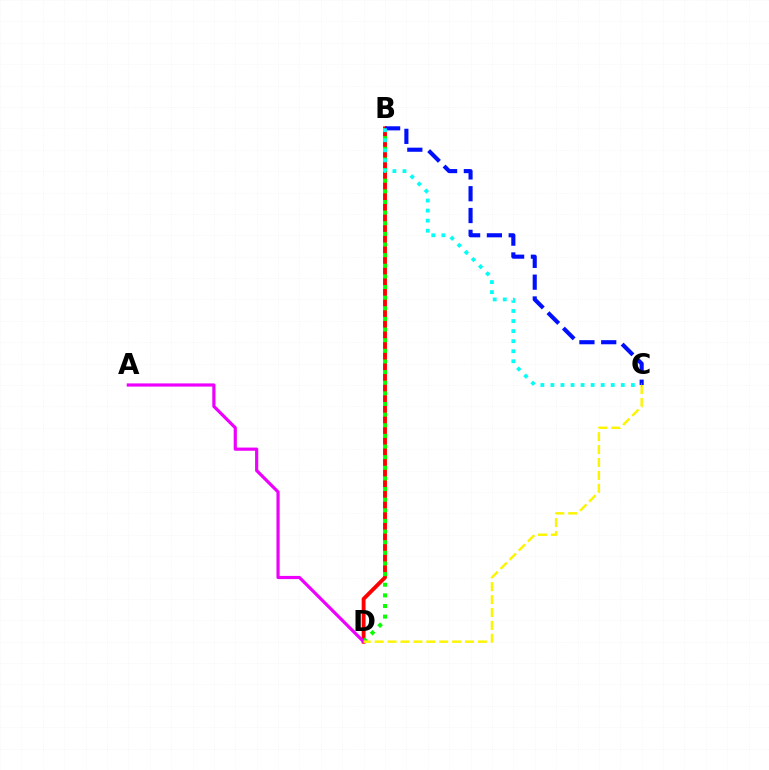{('B', 'D'): [{'color': '#ff0000', 'line_style': 'solid', 'thickness': 2.79}, {'color': '#08ff00', 'line_style': 'dotted', 'thickness': 2.89}], ('A', 'D'): [{'color': '#ee00ff', 'line_style': 'solid', 'thickness': 2.3}], ('B', 'C'): [{'color': '#0010ff', 'line_style': 'dashed', 'thickness': 2.96}, {'color': '#00fff6', 'line_style': 'dotted', 'thickness': 2.73}], ('C', 'D'): [{'color': '#fcf500', 'line_style': 'dashed', 'thickness': 1.75}]}